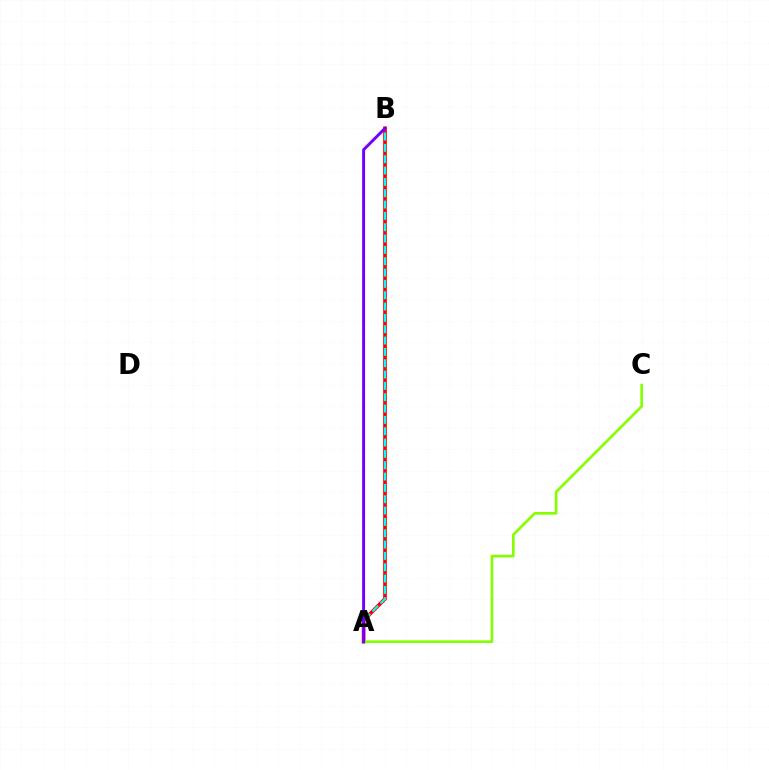{('A', 'B'): [{'color': '#ff0000', 'line_style': 'solid', 'thickness': 2.65}, {'color': '#00fff6', 'line_style': 'dashed', 'thickness': 1.54}, {'color': '#7200ff', 'line_style': 'solid', 'thickness': 2.12}], ('A', 'C'): [{'color': '#84ff00', 'line_style': 'solid', 'thickness': 1.91}]}